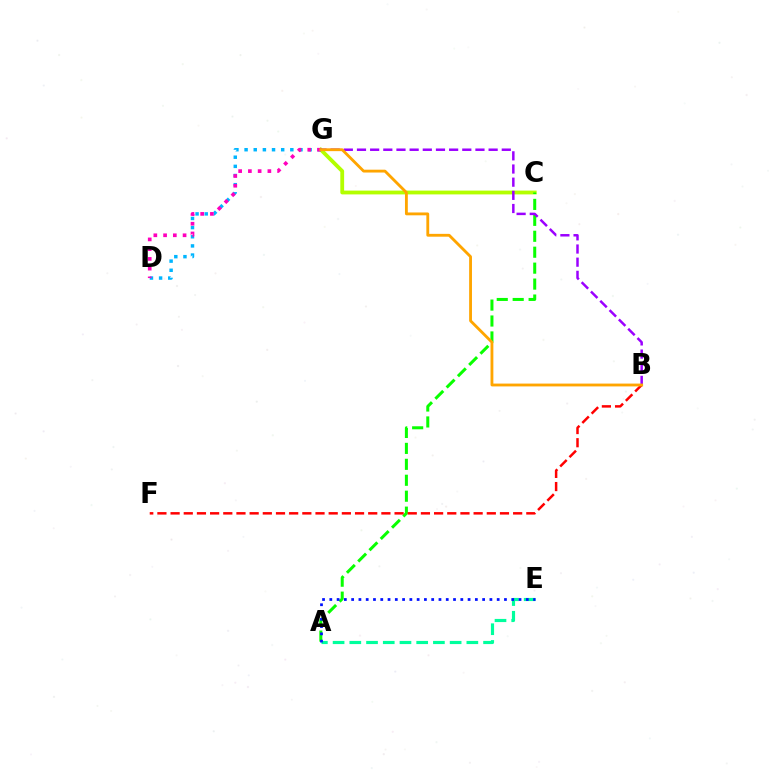{('C', 'G'): [{'color': '#b3ff00', 'line_style': 'solid', 'thickness': 2.75}], ('A', 'C'): [{'color': '#08ff00', 'line_style': 'dashed', 'thickness': 2.17}], ('D', 'G'): [{'color': '#00b5ff', 'line_style': 'dotted', 'thickness': 2.49}, {'color': '#ff00bd', 'line_style': 'dotted', 'thickness': 2.65}], ('B', 'F'): [{'color': '#ff0000', 'line_style': 'dashed', 'thickness': 1.79}], ('B', 'G'): [{'color': '#9b00ff', 'line_style': 'dashed', 'thickness': 1.79}, {'color': '#ffa500', 'line_style': 'solid', 'thickness': 2.04}], ('A', 'E'): [{'color': '#00ff9d', 'line_style': 'dashed', 'thickness': 2.27}, {'color': '#0010ff', 'line_style': 'dotted', 'thickness': 1.98}]}